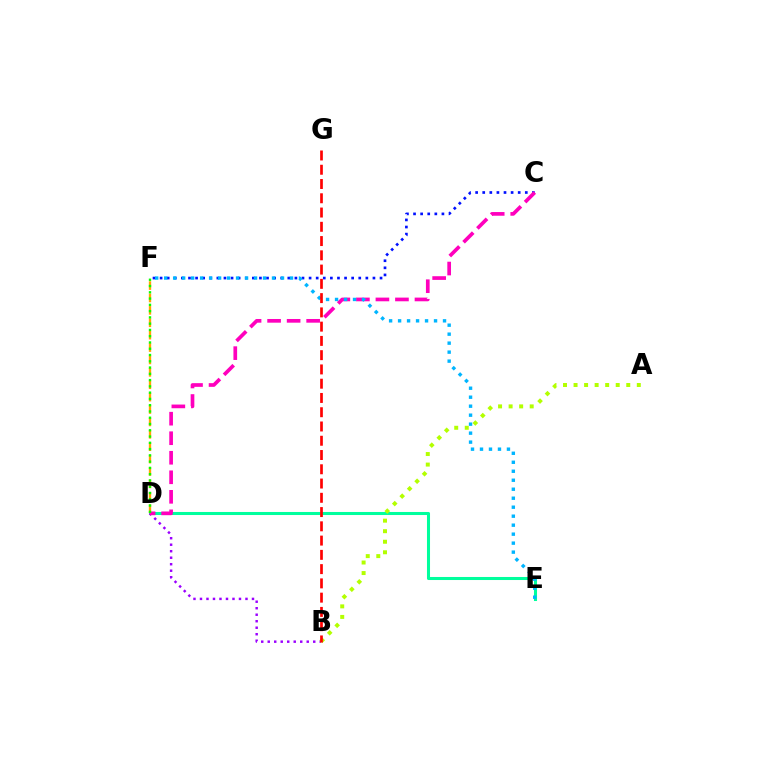{('D', 'F'): [{'color': '#ffa500', 'line_style': 'dashed', 'thickness': 1.68}, {'color': '#08ff00', 'line_style': 'dotted', 'thickness': 1.7}], ('D', 'E'): [{'color': '#00ff9d', 'line_style': 'solid', 'thickness': 2.19}], ('B', 'D'): [{'color': '#9b00ff', 'line_style': 'dotted', 'thickness': 1.77}], ('C', 'F'): [{'color': '#0010ff', 'line_style': 'dotted', 'thickness': 1.93}], ('C', 'D'): [{'color': '#ff00bd', 'line_style': 'dashed', 'thickness': 2.65}], ('A', 'B'): [{'color': '#b3ff00', 'line_style': 'dotted', 'thickness': 2.86}], ('E', 'F'): [{'color': '#00b5ff', 'line_style': 'dotted', 'thickness': 2.44}], ('B', 'G'): [{'color': '#ff0000', 'line_style': 'dashed', 'thickness': 1.94}]}